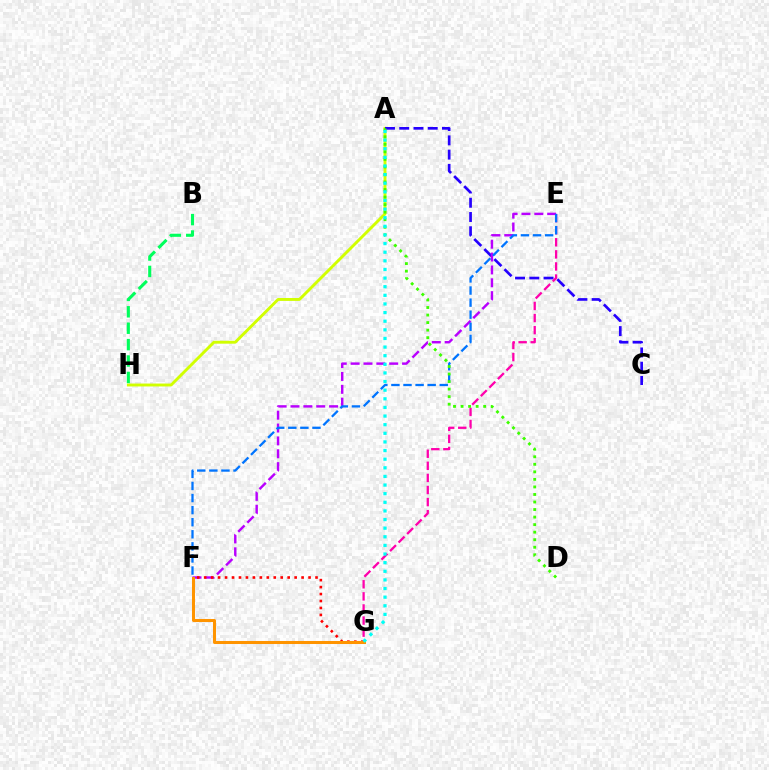{('A', 'H'): [{'color': '#d1ff00', 'line_style': 'solid', 'thickness': 2.09}], ('A', 'C'): [{'color': '#2500ff', 'line_style': 'dashed', 'thickness': 1.94}], ('E', 'F'): [{'color': '#b900ff', 'line_style': 'dashed', 'thickness': 1.75}, {'color': '#0074ff', 'line_style': 'dashed', 'thickness': 1.64}], ('F', 'G'): [{'color': '#ff0000', 'line_style': 'dotted', 'thickness': 1.89}, {'color': '#ff9400', 'line_style': 'solid', 'thickness': 2.18}], ('E', 'G'): [{'color': '#ff00ac', 'line_style': 'dashed', 'thickness': 1.64}], ('A', 'D'): [{'color': '#3dff00', 'line_style': 'dotted', 'thickness': 2.05}], ('A', 'G'): [{'color': '#00fff6', 'line_style': 'dotted', 'thickness': 2.34}], ('B', 'H'): [{'color': '#00ff5c', 'line_style': 'dashed', 'thickness': 2.23}]}